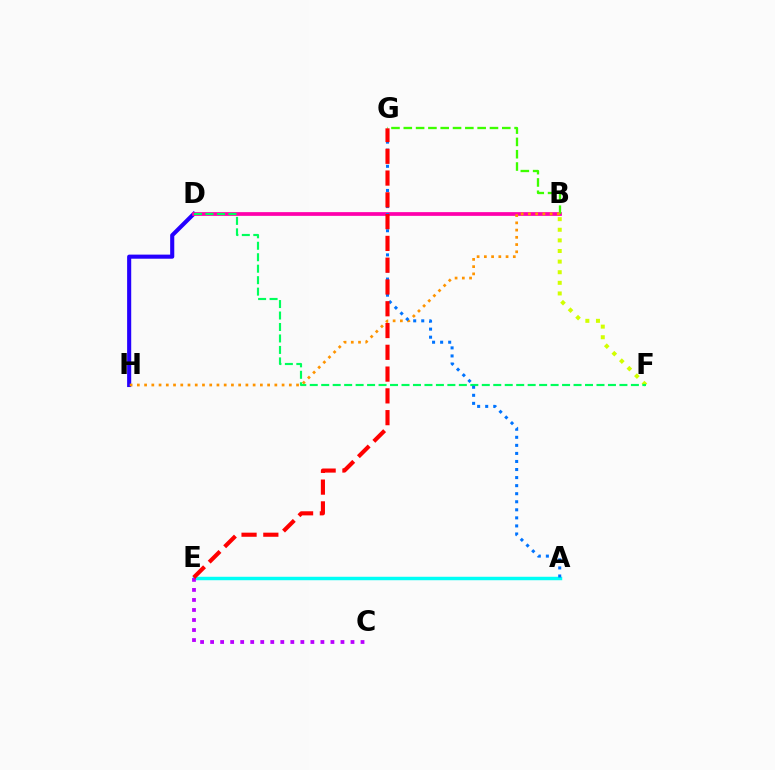{('A', 'E'): [{'color': '#00fff6', 'line_style': 'solid', 'thickness': 2.48}], ('D', 'H'): [{'color': '#2500ff', 'line_style': 'solid', 'thickness': 2.95}], ('B', 'D'): [{'color': '#ff00ac', 'line_style': 'solid', 'thickness': 2.69}], ('B', 'G'): [{'color': '#3dff00', 'line_style': 'dashed', 'thickness': 1.67}], ('B', 'H'): [{'color': '#ff9400', 'line_style': 'dotted', 'thickness': 1.97}], ('B', 'F'): [{'color': '#d1ff00', 'line_style': 'dotted', 'thickness': 2.88}], ('C', 'E'): [{'color': '#b900ff', 'line_style': 'dotted', 'thickness': 2.72}], ('D', 'F'): [{'color': '#00ff5c', 'line_style': 'dashed', 'thickness': 1.56}], ('A', 'G'): [{'color': '#0074ff', 'line_style': 'dotted', 'thickness': 2.19}], ('E', 'G'): [{'color': '#ff0000', 'line_style': 'dashed', 'thickness': 2.96}]}